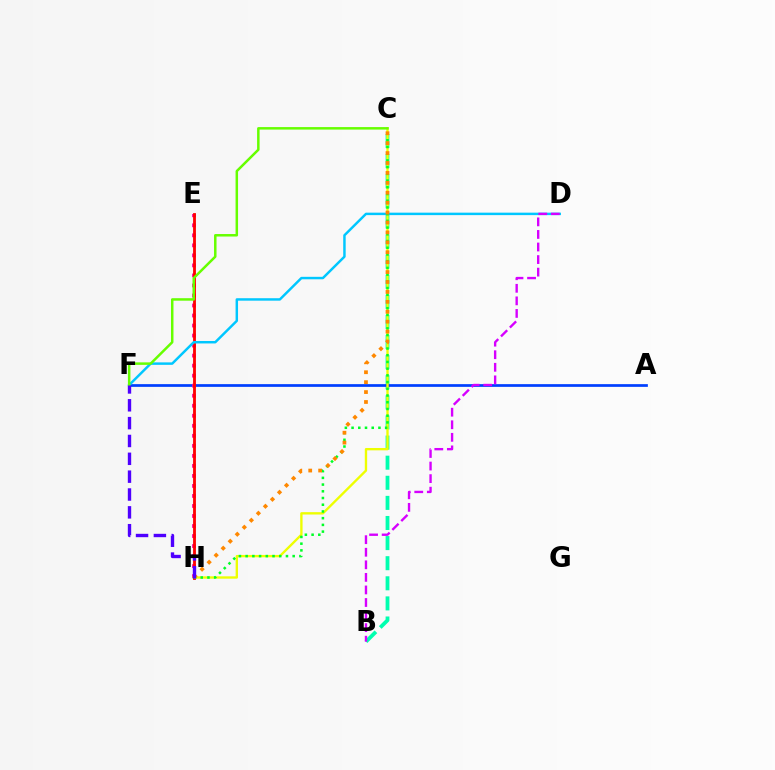{('B', 'C'): [{'color': '#00ffaf', 'line_style': 'dashed', 'thickness': 2.73}], ('A', 'F'): [{'color': '#003fff', 'line_style': 'solid', 'thickness': 1.96}], ('E', 'H'): [{'color': '#ff00a0', 'line_style': 'dotted', 'thickness': 2.72}, {'color': '#ff0000', 'line_style': 'solid', 'thickness': 2.03}], ('C', 'H'): [{'color': '#eeff00', 'line_style': 'solid', 'thickness': 1.7}, {'color': '#00ff27', 'line_style': 'dotted', 'thickness': 1.83}, {'color': '#ff8800', 'line_style': 'dotted', 'thickness': 2.69}], ('D', 'F'): [{'color': '#00c7ff', 'line_style': 'solid', 'thickness': 1.77}], ('B', 'D'): [{'color': '#d600ff', 'line_style': 'dashed', 'thickness': 1.71}], ('C', 'F'): [{'color': '#66ff00', 'line_style': 'solid', 'thickness': 1.8}], ('F', 'H'): [{'color': '#4f00ff', 'line_style': 'dashed', 'thickness': 2.42}]}